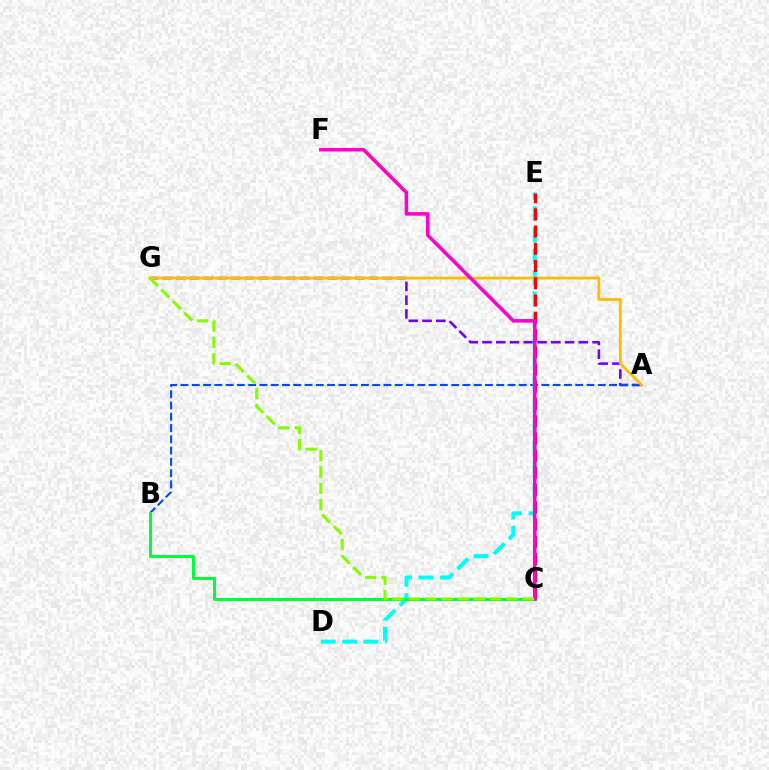{('A', 'G'): [{'color': '#7200ff', 'line_style': 'dashed', 'thickness': 1.87}, {'color': '#ffbd00', 'line_style': 'solid', 'thickness': 2.02}], ('A', 'B'): [{'color': '#004bff', 'line_style': 'dashed', 'thickness': 1.53}], ('D', 'E'): [{'color': '#00fff6', 'line_style': 'dashed', 'thickness': 2.9}], ('B', 'C'): [{'color': '#00ff39', 'line_style': 'solid', 'thickness': 2.15}], ('C', 'E'): [{'color': '#ff0000', 'line_style': 'dashed', 'thickness': 2.34}], ('C', 'F'): [{'color': '#ff00cf', 'line_style': 'solid', 'thickness': 2.55}], ('C', 'G'): [{'color': '#84ff00', 'line_style': 'dashed', 'thickness': 2.21}]}